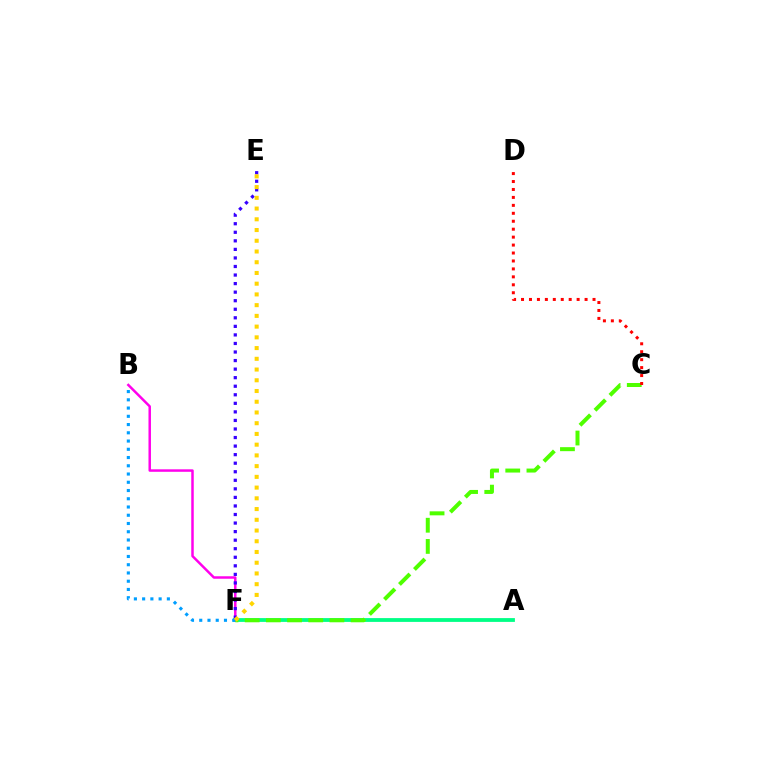{('A', 'F'): [{'color': '#00ff86', 'line_style': 'solid', 'thickness': 2.74}], ('B', 'F'): [{'color': '#ff00ed', 'line_style': 'solid', 'thickness': 1.79}, {'color': '#009eff', 'line_style': 'dotted', 'thickness': 2.24}], ('C', 'F'): [{'color': '#4fff00', 'line_style': 'dashed', 'thickness': 2.88}], ('E', 'F'): [{'color': '#3700ff', 'line_style': 'dotted', 'thickness': 2.32}, {'color': '#ffd500', 'line_style': 'dotted', 'thickness': 2.92}], ('C', 'D'): [{'color': '#ff0000', 'line_style': 'dotted', 'thickness': 2.16}]}